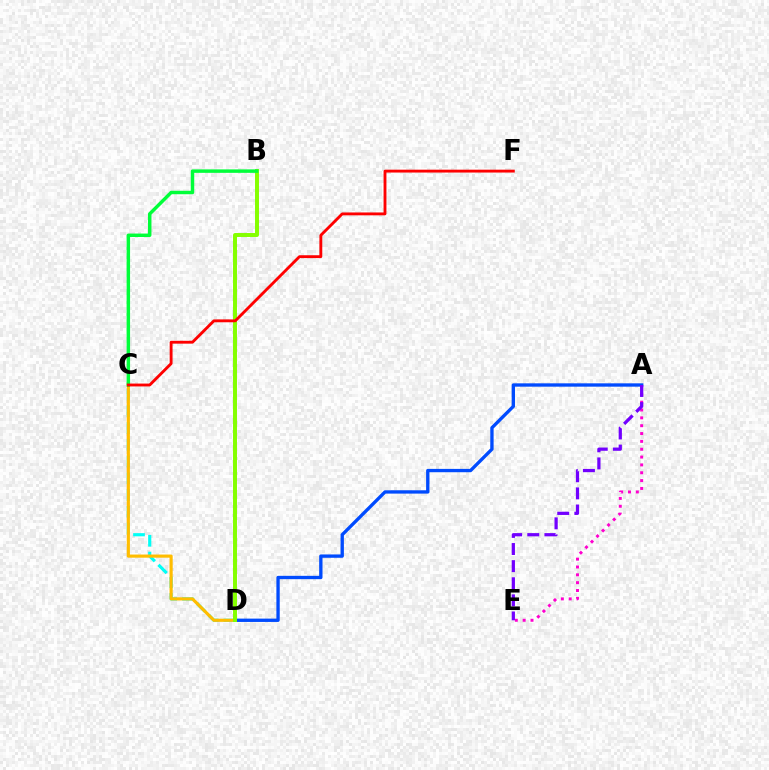{('C', 'D'): [{'color': '#00fff6', 'line_style': 'dashed', 'thickness': 2.28}, {'color': '#ffbd00', 'line_style': 'solid', 'thickness': 2.26}], ('A', 'D'): [{'color': '#004bff', 'line_style': 'solid', 'thickness': 2.4}], ('B', 'D'): [{'color': '#84ff00', 'line_style': 'solid', 'thickness': 2.85}], ('A', 'E'): [{'color': '#ff00cf', 'line_style': 'dotted', 'thickness': 2.13}, {'color': '#7200ff', 'line_style': 'dashed', 'thickness': 2.33}], ('B', 'C'): [{'color': '#00ff39', 'line_style': 'solid', 'thickness': 2.49}], ('C', 'F'): [{'color': '#ff0000', 'line_style': 'solid', 'thickness': 2.06}]}